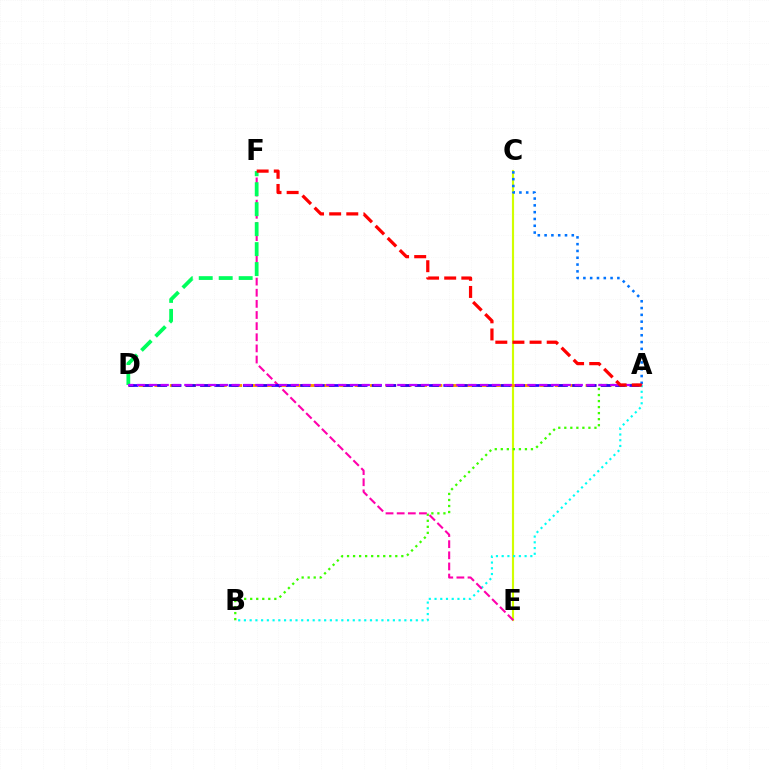{('C', 'E'): [{'color': '#d1ff00', 'line_style': 'solid', 'thickness': 1.55}], ('A', 'C'): [{'color': '#0074ff', 'line_style': 'dotted', 'thickness': 1.85}], ('A', 'D'): [{'color': '#ff9400', 'line_style': 'dashed', 'thickness': 2.09}, {'color': '#2500ff', 'line_style': 'dashed', 'thickness': 1.94}, {'color': '#b900ff', 'line_style': 'dashed', 'thickness': 1.61}], ('A', 'B'): [{'color': '#00fff6', 'line_style': 'dotted', 'thickness': 1.56}, {'color': '#3dff00', 'line_style': 'dotted', 'thickness': 1.64}], ('E', 'F'): [{'color': '#ff00ac', 'line_style': 'dashed', 'thickness': 1.51}], ('D', 'F'): [{'color': '#00ff5c', 'line_style': 'dashed', 'thickness': 2.71}], ('A', 'F'): [{'color': '#ff0000', 'line_style': 'dashed', 'thickness': 2.33}]}